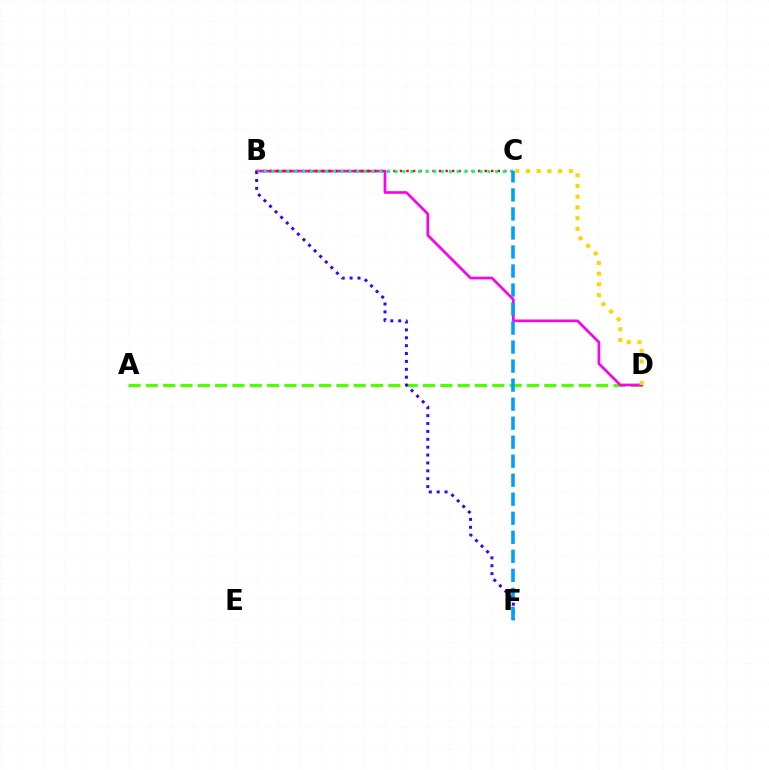{('A', 'D'): [{'color': '#4fff00', 'line_style': 'dashed', 'thickness': 2.35}], ('B', 'D'): [{'color': '#ff00ed', 'line_style': 'solid', 'thickness': 1.93}], ('C', 'D'): [{'color': '#ffd500', 'line_style': 'dotted', 'thickness': 2.92}], ('B', 'C'): [{'color': '#ff0000', 'line_style': 'dotted', 'thickness': 1.77}, {'color': '#00ff86', 'line_style': 'dotted', 'thickness': 2.1}], ('B', 'F'): [{'color': '#3700ff', 'line_style': 'dotted', 'thickness': 2.14}], ('C', 'F'): [{'color': '#009eff', 'line_style': 'dashed', 'thickness': 2.58}]}